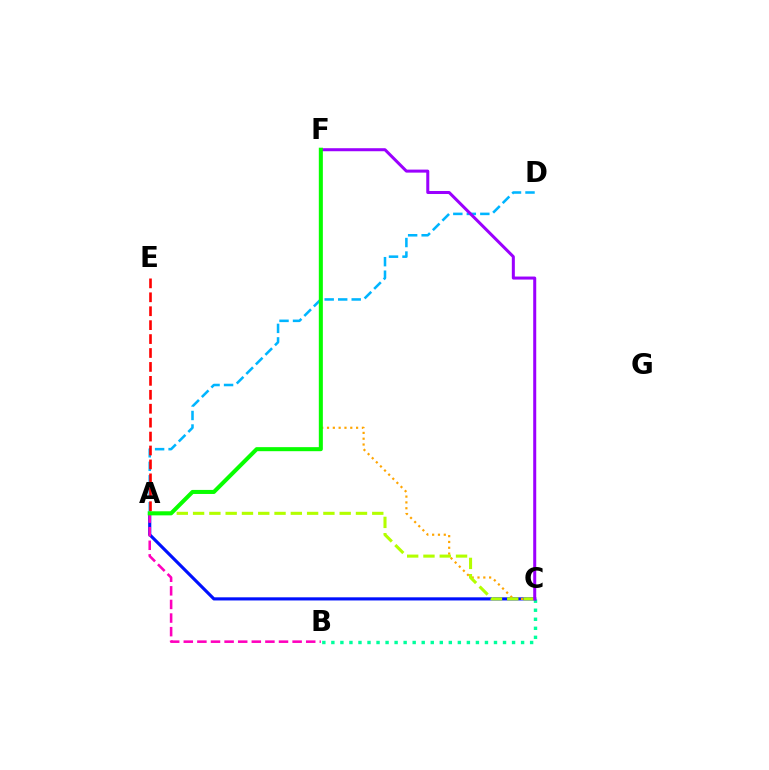{('A', 'D'): [{'color': '#00b5ff', 'line_style': 'dashed', 'thickness': 1.84}], ('B', 'C'): [{'color': '#00ff9d', 'line_style': 'dotted', 'thickness': 2.45}], ('A', 'C'): [{'color': '#0010ff', 'line_style': 'solid', 'thickness': 2.26}, {'color': '#b3ff00', 'line_style': 'dashed', 'thickness': 2.21}], ('C', 'F'): [{'color': '#ffa500', 'line_style': 'dotted', 'thickness': 1.58}, {'color': '#9b00ff', 'line_style': 'solid', 'thickness': 2.18}], ('A', 'E'): [{'color': '#ff0000', 'line_style': 'dashed', 'thickness': 1.89}], ('A', 'B'): [{'color': '#ff00bd', 'line_style': 'dashed', 'thickness': 1.85}], ('A', 'F'): [{'color': '#08ff00', 'line_style': 'solid', 'thickness': 2.91}]}